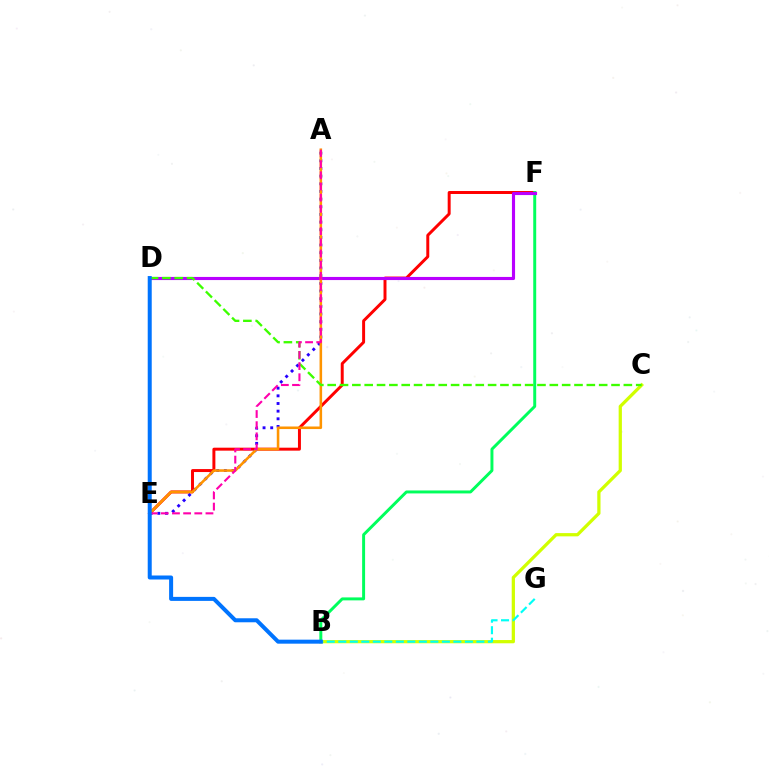{('E', 'F'): [{'color': '#ff0000', 'line_style': 'solid', 'thickness': 2.14}], ('B', 'F'): [{'color': '#00ff5c', 'line_style': 'solid', 'thickness': 2.13}], ('D', 'F'): [{'color': '#b900ff', 'line_style': 'solid', 'thickness': 2.25}], ('B', 'C'): [{'color': '#d1ff00', 'line_style': 'solid', 'thickness': 2.34}], ('A', 'E'): [{'color': '#2500ff', 'line_style': 'dotted', 'thickness': 2.08}, {'color': '#ff9400', 'line_style': 'solid', 'thickness': 1.85}, {'color': '#ff00ac', 'line_style': 'dashed', 'thickness': 1.52}], ('C', 'D'): [{'color': '#3dff00', 'line_style': 'dashed', 'thickness': 1.68}], ('B', 'G'): [{'color': '#00fff6', 'line_style': 'dashed', 'thickness': 1.56}], ('B', 'D'): [{'color': '#0074ff', 'line_style': 'solid', 'thickness': 2.89}]}